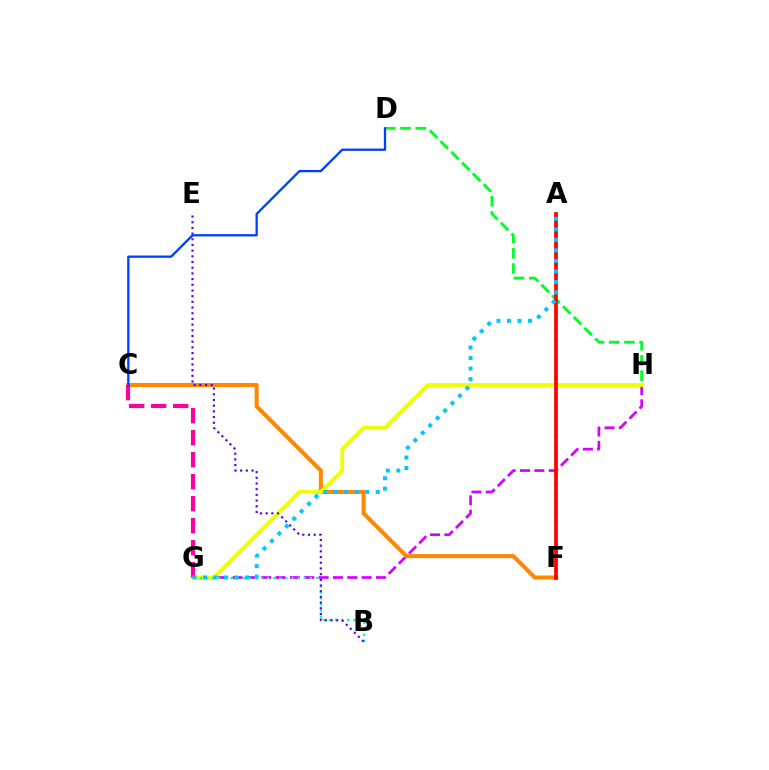{('G', 'H'): [{'color': '#d600ff', 'line_style': 'dashed', 'thickness': 1.95}, {'color': '#eeff00', 'line_style': 'solid', 'thickness': 2.73}], ('C', 'F'): [{'color': '#ff8800', 'line_style': 'solid', 'thickness': 2.9}], ('D', 'H'): [{'color': '#00ff27', 'line_style': 'dashed', 'thickness': 2.07}], ('B', 'G'): [{'color': '#00ffaf', 'line_style': 'dotted', 'thickness': 1.66}], ('B', 'E'): [{'color': '#4f00ff', 'line_style': 'dotted', 'thickness': 1.55}], ('A', 'F'): [{'color': '#66ff00', 'line_style': 'dotted', 'thickness': 2.6}, {'color': '#ff0000', 'line_style': 'solid', 'thickness': 2.66}], ('C', 'G'): [{'color': '#ff00a0', 'line_style': 'dashed', 'thickness': 2.99}], ('C', 'D'): [{'color': '#003fff', 'line_style': 'solid', 'thickness': 1.65}], ('A', 'G'): [{'color': '#00c7ff', 'line_style': 'dotted', 'thickness': 2.86}]}